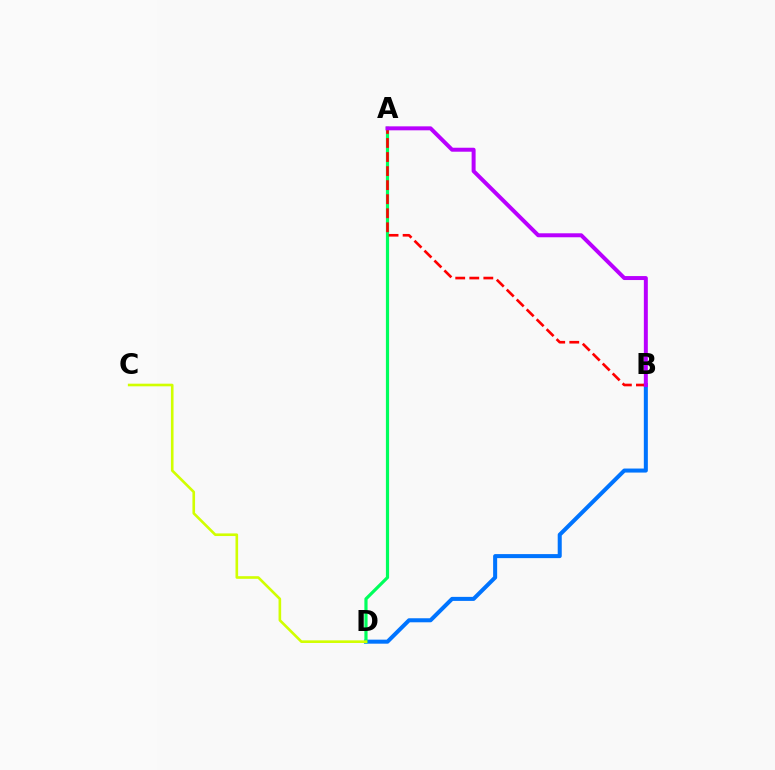{('B', 'D'): [{'color': '#0074ff', 'line_style': 'solid', 'thickness': 2.9}], ('A', 'D'): [{'color': '#00ff5c', 'line_style': 'solid', 'thickness': 2.3}], ('A', 'B'): [{'color': '#ff0000', 'line_style': 'dashed', 'thickness': 1.91}, {'color': '#b900ff', 'line_style': 'solid', 'thickness': 2.86}], ('C', 'D'): [{'color': '#d1ff00', 'line_style': 'solid', 'thickness': 1.89}]}